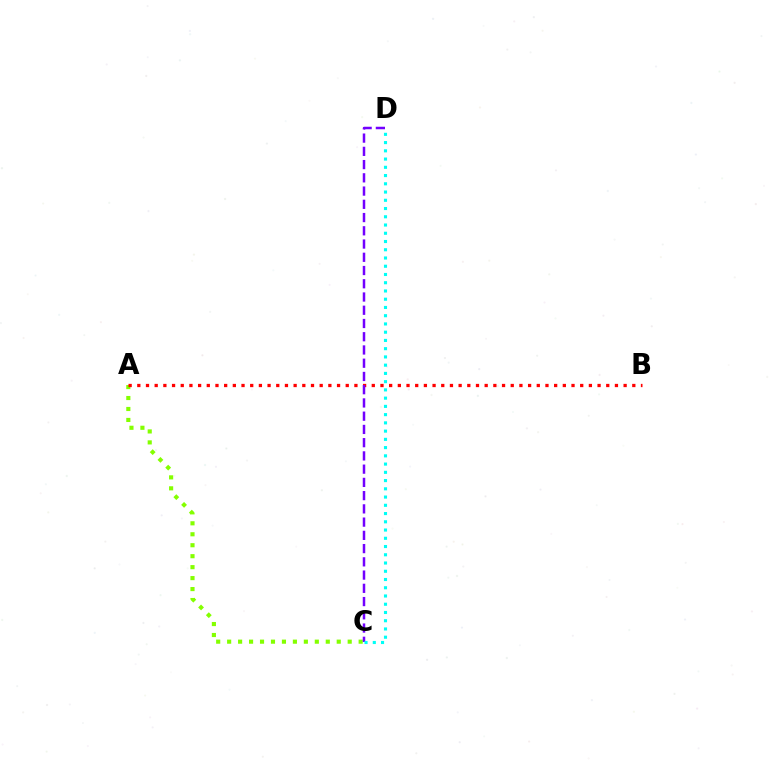{('A', 'C'): [{'color': '#84ff00', 'line_style': 'dotted', 'thickness': 2.98}], ('A', 'B'): [{'color': '#ff0000', 'line_style': 'dotted', 'thickness': 2.36}], ('C', 'D'): [{'color': '#7200ff', 'line_style': 'dashed', 'thickness': 1.8}, {'color': '#00fff6', 'line_style': 'dotted', 'thickness': 2.24}]}